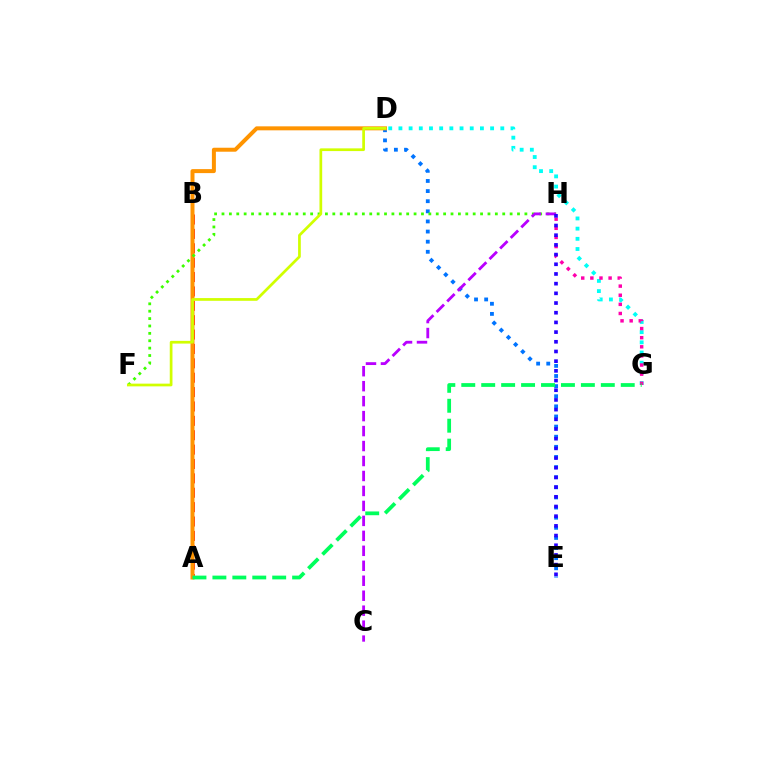{('D', 'E'): [{'color': '#0074ff', 'line_style': 'dotted', 'thickness': 2.75}], ('A', 'B'): [{'color': '#ff0000', 'line_style': 'dashed', 'thickness': 1.95}], ('A', 'D'): [{'color': '#ff9400', 'line_style': 'solid', 'thickness': 2.87}], ('F', 'H'): [{'color': '#3dff00', 'line_style': 'dotted', 'thickness': 2.01}], ('D', 'G'): [{'color': '#00fff6', 'line_style': 'dotted', 'thickness': 2.77}], ('D', 'F'): [{'color': '#d1ff00', 'line_style': 'solid', 'thickness': 1.96}], ('G', 'H'): [{'color': '#ff00ac', 'line_style': 'dotted', 'thickness': 2.48}], ('A', 'G'): [{'color': '#00ff5c', 'line_style': 'dashed', 'thickness': 2.71}], ('C', 'H'): [{'color': '#b900ff', 'line_style': 'dashed', 'thickness': 2.03}], ('E', 'H'): [{'color': '#2500ff', 'line_style': 'dotted', 'thickness': 2.63}]}